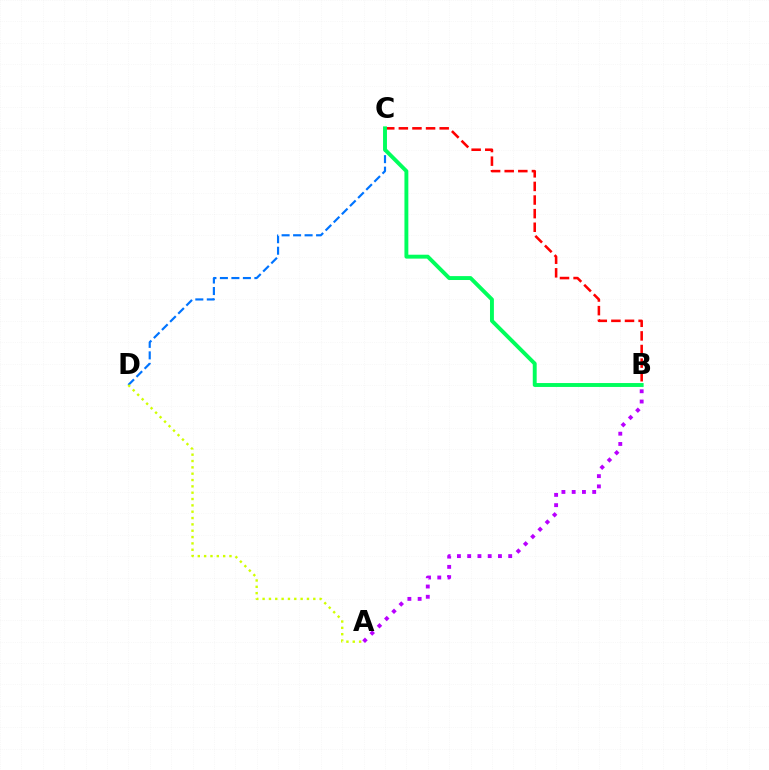{('A', 'B'): [{'color': '#b900ff', 'line_style': 'dotted', 'thickness': 2.79}], ('C', 'D'): [{'color': '#0074ff', 'line_style': 'dashed', 'thickness': 1.56}], ('B', 'C'): [{'color': '#ff0000', 'line_style': 'dashed', 'thickness': 1.85}, {'color': '#00ff5c', 'line_style': 'solid', 'thickness': 2.81}], ('A', 'D'): [{'color': '#d1ff00', 'line_style': 'dotted', 'thickness': 1.72}]}